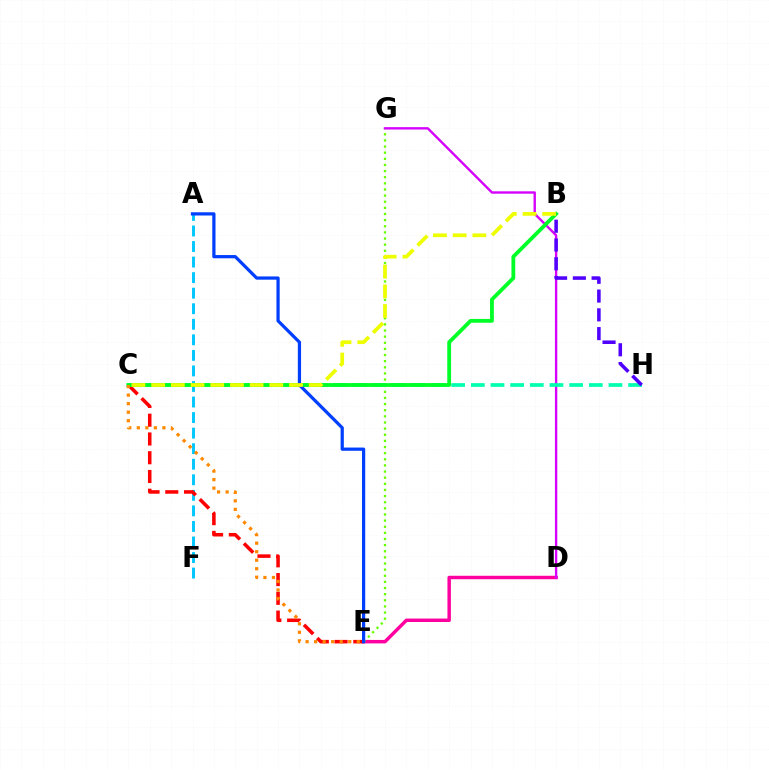{('D', 'E'): [{'color': '#ff00a0', 'line_style': 'solid', 'thickness': 2.49}], ('A', 'F'): [{'color': '#00c7ff', 'line_style': 'dashed', 'thickness': 2.11}], ('E', 'G'): [{'color': '#66ff00', 'line_style': 'dotted', 'thickness': 1.67}], ('C', 'E'): [{'color': '#ff0000', 'line_style': 'dashed', 'thickness': 2.55}, {'color': '#ff8800', 'line_style': 'dotted', 'thickness': 2.32}], ('D', 'G'): [{'color': '#d600ff', 'line_style': 'solid', 'thickness': 1.71}], ('C', 'H'): [{'color': '#00ffaf', 'line_style': 'dashed', 'thickness': 2.67}], ('B', 'C'): [{'color': '#00ff27', 'line_style': 'solid', 'thickness': 2.74}, {'color': '#eeff00', 'line_style': 'dashed', 'thickness': 2.68}], ('A', 'E'): [{'color': '#003fff', 'line_style': 'solid', 'thickness': 2.33}], ('B', 'H'): [{'color': '#4f00ff', 'line_style': 'dashed', 'thickness': 2.55}]}